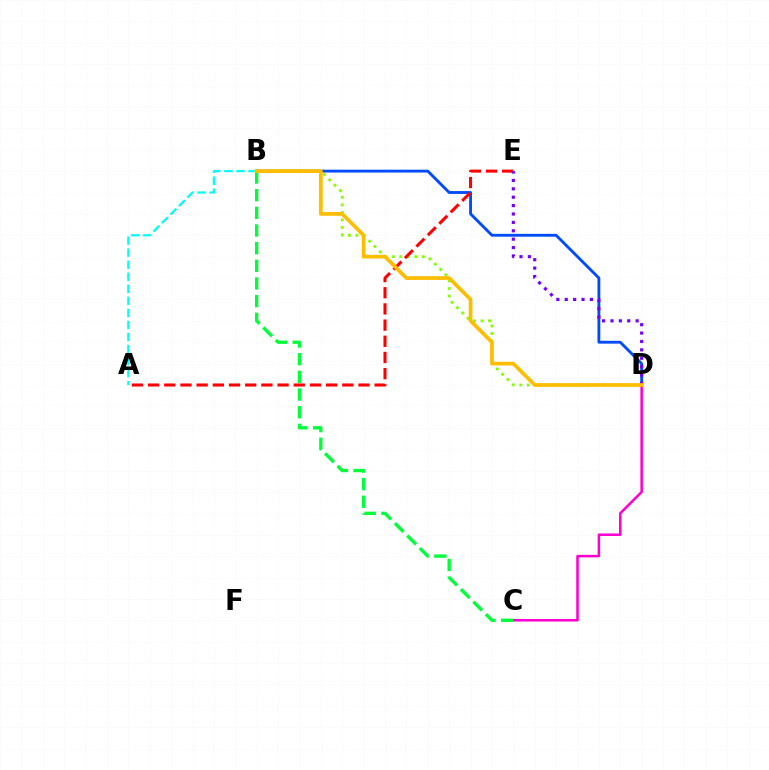{('C', 'D'): [{'color': '#ff00cf', 'line_style': 'solid', 'thickness': 1.82}], ('B', 'C'): [{'color': '#00ff39', 'line_style': 'dashed', 'thickness': 2.4}], ('B', 'D'): [{'color': '#004bff', 'line_style': 'solid', 'thickness': 2.06}, {'color': '#84ff00', 'line_style': 'dotted', 'thickness': 2.04}, {'color': '#ffbd00', 'line_style': 'solid', 'thickness': 2.69}], ('A', 'E'): [{'color': '#ff0000', 'line_style': 'dashed', 'thickness': 2.2}], ('A', 'B'): [{'color': '#00fff6', 'line_style': 'dashed', 'thickness': 1.64}], ('D', 'E'): [{'color': '#7200ff', 'line_style': 'dotted', 'thickness': 2.28}]}